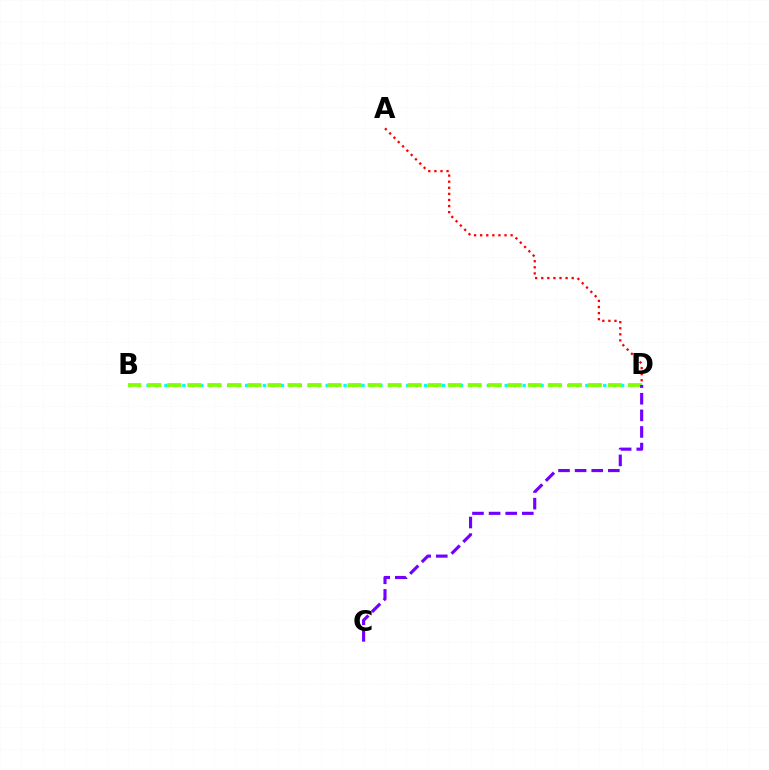{('B', 'D'): [{'color': '#00fff6', 'line_style': 'dotted', 'thickness': 2.43}, {'color': '#84ff00', 'line_style': 'dashed', 'thickness': 2.72}], ('A', 'D'): [{'color': '#ff0000', 'line_style': 'dotted', 'thickness': 1.65}], ('C', 'D'): [{'color': '#7200ff', 'line_style': 'dashed', 'thickness': 2.26}]}